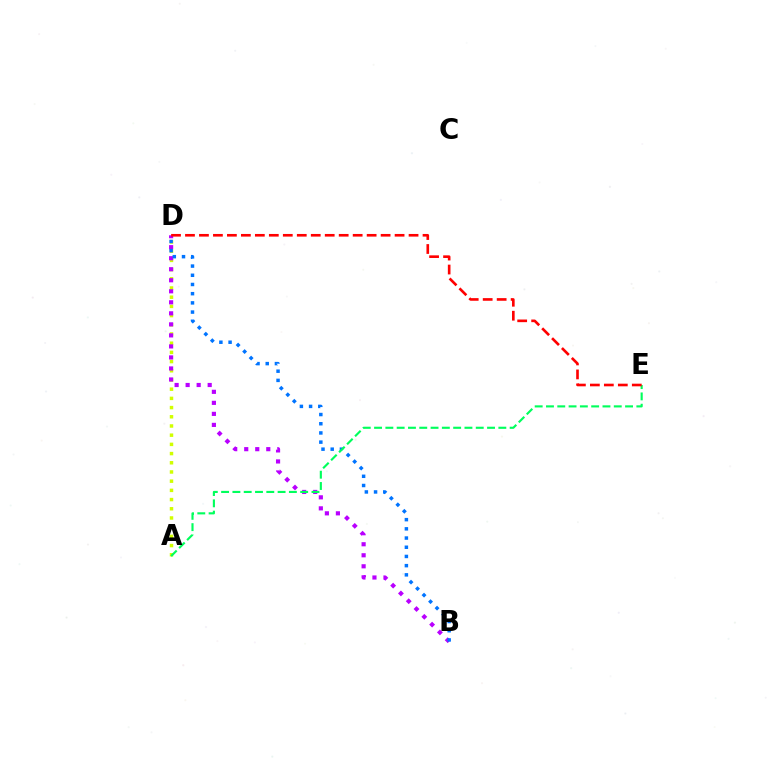{('A', 'D'): [{'color': '#d1ff00', 'line_style': 'dotted', 'thickness': 2.5}], ('B', 'D'): [{'color': '#b900ff', 'line_style': 'dotted', 'thickness': 3.0}, {'color': '#0074ff', 'line_style': 'dotted', 'thickness': 2.5}], ('A', 'E'): [{'color': '#00ff5c', 'line_style': 'dashed', 'thickness': 1.53}], ('D', 'E'): [{'color': '#ff0000', 'line_style': 'dashed', 'thickness': 1.9}]}